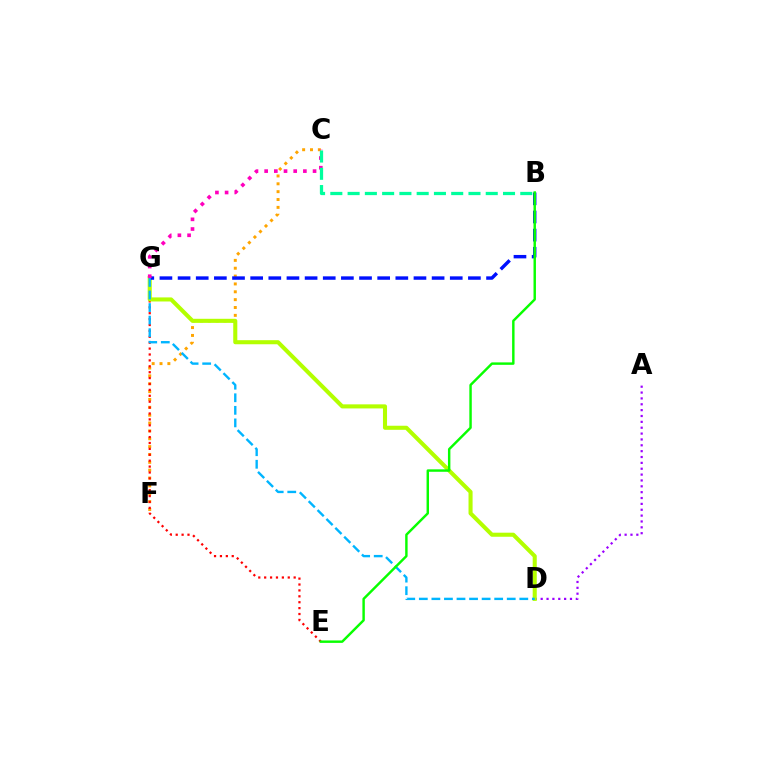{('A', 'D'): [{'color': '#9b00ff', 'line_style': 'dotted', 'thickness': 1.59}], ('C', 'F'): [{'color': '#ffa500', 'line_style': 'dotted', 'thickness': 2.13}], ('E', 'G'): [{'color': '#ff0000', 'line_style': 'dotted', 'thickness': 1.6}], ('D', 'G'): [{'color': '#b3ff00', 'line_style': 'solid', 'thickness': 2.93}, {'color': '#00b5ff', 'line_style': 'dashed', 'thickness': 1.71}], ('B', 'G'): [{'color': '#0010ff', 'line_style': 'dashed', 'thickness': 2.47}], ('C', 'G'): [{'color': '#ff00bd', 'line_style': 'dotted', 'thickness': 2.63}], ('B', 'C'): [{'color': '#00ff9d', 'line_style': 'dashed', 'thickness': 2.35}], ('B', 'E'): [{'color': '#08ff00', 'line_style': 'solid', 'thickness': 1.76}]}